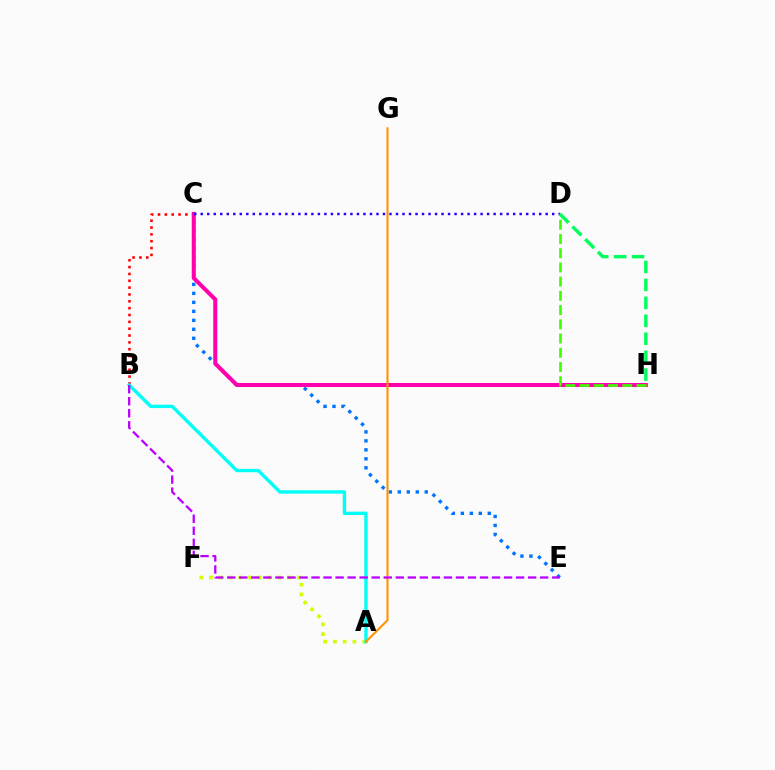{('B', 'C'): [{'color': '#ff0000', 'line_style': 'dotted', 'thickness': 1.86}], ('C', 'E'): [{'color': '#0074ff', 'line_style': 'dotted', 'thickness': 2.44}], ('C', 'H'): [{'color': '#ff00ac', 'line_style': 'solid', 'thickness': 2.9}], ('A', 'F'): [{'color': '#d1ff00', 'line_style': 'dotted', 'thickness': 2.65}], ('A', 'B'): [{'color': '#00fff6', 'line_style': 'solid', 'thickness': 2.41}], ('D', 'H'): [{'color': '#3dff00', 'line_style': 'dashed', 'thickness': 1.93}, {'color': '#00ff5c', 'line_style': 'dashed', 'thickness': 2.44}], ('A', 'G'): [{'color': '#ff9400', 'line_style': 'solid', 'thickness': 1.51}], ('B', 'E'): [{'color': '#b900ff', 'line_style': 'dashed', 'thickness': 1.63}], ('C', 'D'): [{'color': '#2500ff', 'line_style': 'dotted', 'thickness': 1.77}]}